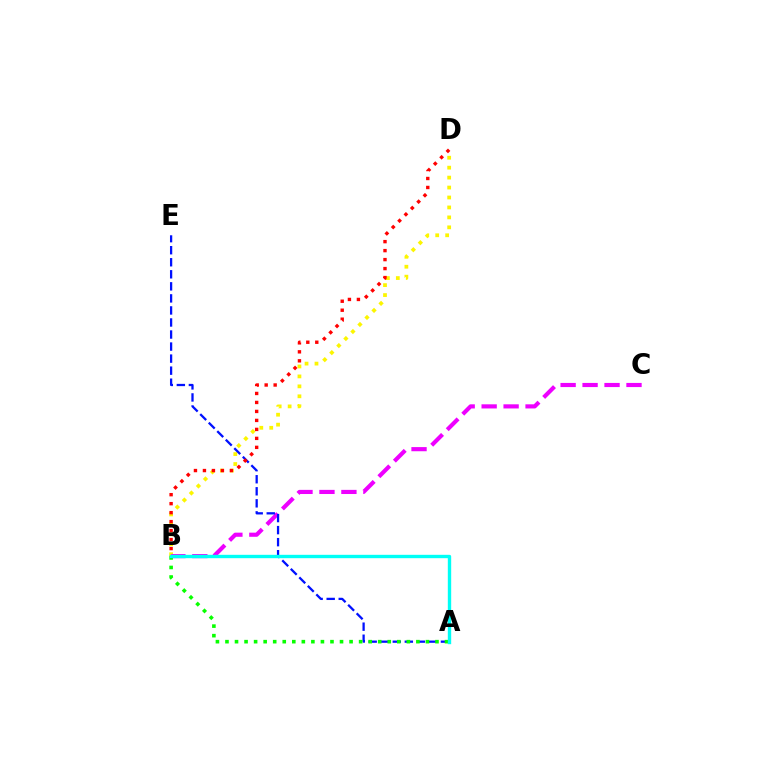{('B', 'D'): [{'color': '#fcf500', 'line_style': 'dotted', 'thickness': 2.7}, {'color': '#ff0000', 'line_style': 'dotted', 'thickness': 2.44}], ('B', 'C'): [{'color': '#ee00ff', 'line_style': 'dashed', 'thickness': 2.98}], ('A', 'E'): [{'color': '#0010ff', 'line_style': 'dashed', 'thickness': 1.64}], ('A', 'B'): [{'color': '#08ff00', 'line_style': 'dotted', 'thickness': 2.59}, {'color': '#00fff6', 'line_style': 'solid', 'thickness': 2.43}]}